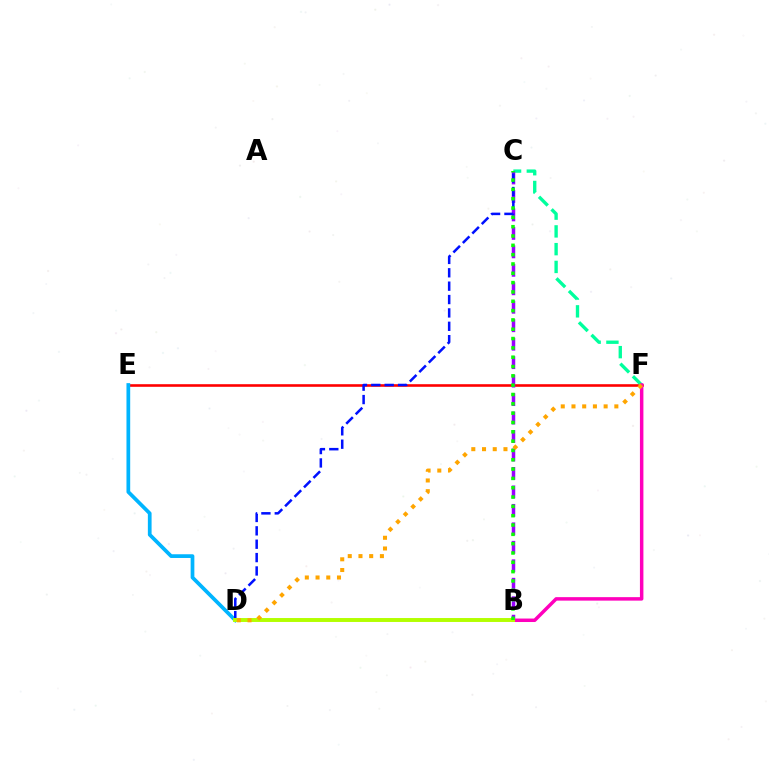{('E', 'F'): [{'color': '#ff0000', 'line_style': 'solid', 'thickness': 1.88}], ('C', 'F'): [{'color': '#00ff9d', 'line_style': 'dashed', 'thickness': 2.41}], ('B', 'C'): [{'color': '#9b00ff', 'line_style': 'dashed', 'thickness': 2.51}, {'color': '#08ff00', 'line_style': 'dotted', 'thickness': 2.53}], ('D', 'E'): [{'color': '#00b5ff', 'line_style': 'solid', 'thickness': 2.68}], ('B', 'F'): [{'color': '#ff00bd', 'line_style': 'solid', 'thickness': 2.5}], ('C', 'D'): [{'color': '#0010ff', 'line_style': 'dashed', 'thickness': 1.82}], ('B', 'D'): [{'color': '#b3ff00', 'line_style': 'solid', 'thickness': 2.83}], ('D', 'F'): [{'color': '#ffa500', 'line_style': 'dotted', 'thickness': 2.91}]}